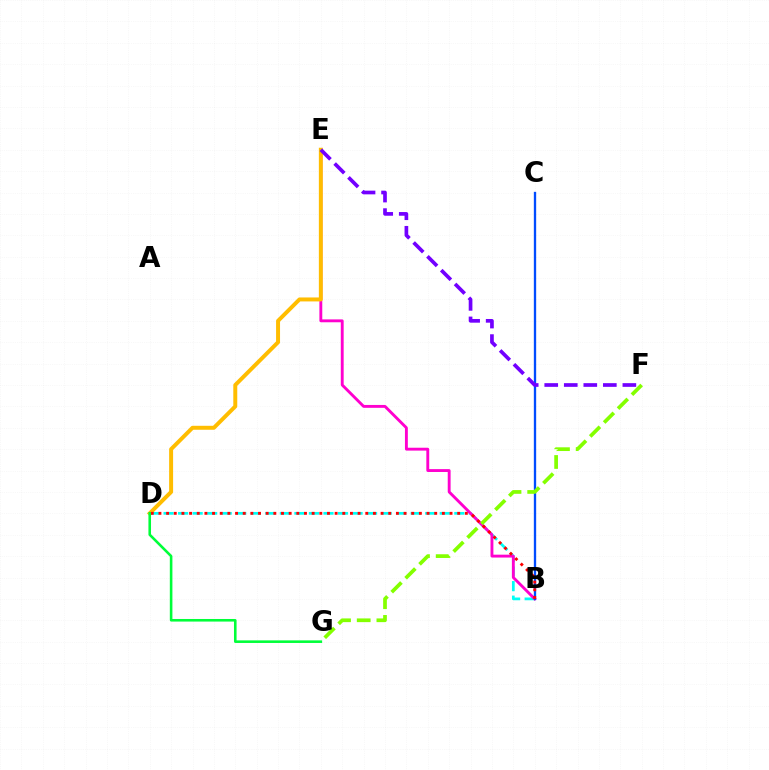{('B', 'D'): [{'color': '#00fff6', 'line_style': 'dashed', 'thickness': 1.97}, {'color': '#ff0000', 'line_style': 'dotted', 'thickness': 2.08}], ('B', 'E'): [{'color': '#ff00cf', 'line_style': 'solid', 'thickness': 2.07}], ('B', 'C'): [{'color': '#004bff', 'line_style': 'solid', 'thickness': 1.67}], ('D', 'E'): [{'color': '#ffbd00', 'line_style': 'solid', 'thickness': 2.85}], ('E', 'F'): [{'color': '#7200ff', 'line_style': 'dashed', 'thickness': 2.65}], ('F', 'G'): [{'color': '#84ff00', 'line_style': 'dashed', 'thickness': 2.67}], ('D', 'G'): [{'color': '#00ff39', 'line_style': 'solid', 'thickness': 1.86}]}